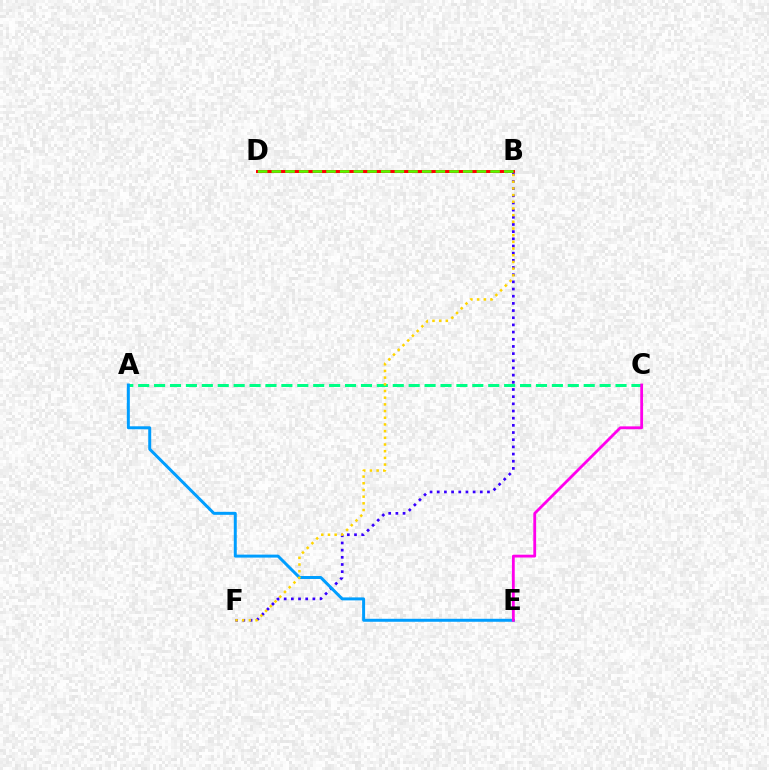{('A', 'C'): [{'color': '#00ff86', 'line_style': 'dashed', 'thickness': 2.16}], ('B', 'D'): [{'color': '#ff0000', 'line_style': 'solid', 'thickness': 2.13}, {'color': '#4fff00', 'line_style': 'dashed', 'thickness': 1.86}], ('B', 'F'): [{'color': '#3700ff', 'line_style': 'dotted', 'thickness': 1.95}, {'color': '#ffd500', 'line_style': 'dotted', 'thickness': 1.82}], ('A', 'E'): [{'color': '#009eff', 'line_style': 'solid', 'thickness': 2.14}], ('C', 'E'): [{'color': '#ff00ed', 'line_style': 'solid', 'thickness': 2.02}]}